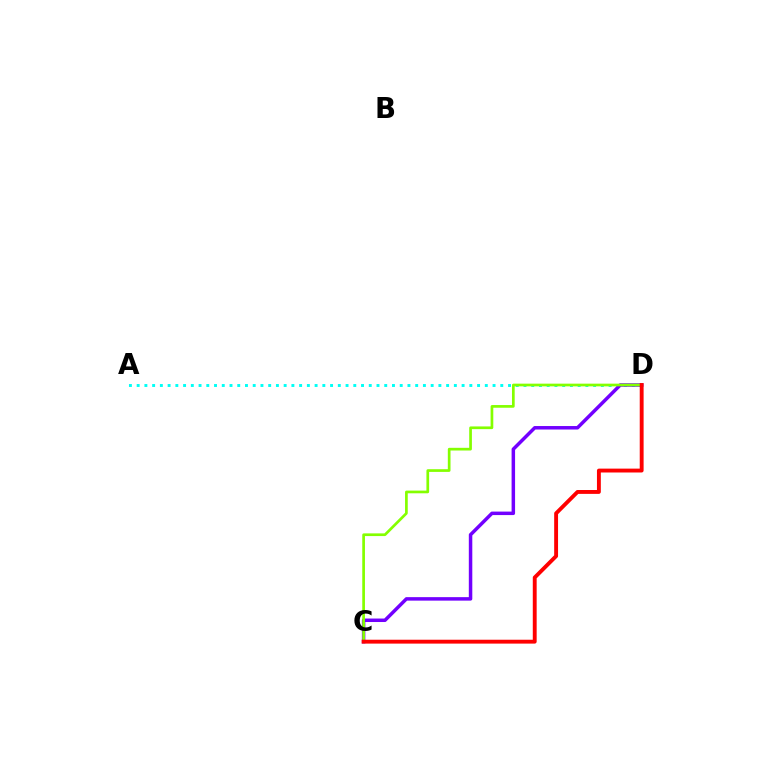{('A', 'D'): [{'color': '#00fff6', 'line_style': 'dotted', 'thickness': 2.1}], ('C', 'D'): [{'color': '#7200ff', 'line_style': 'solid', 'thickness': 2.51}, {'color': '#84ff00', 'line_style': 'solid', 'thickness': 1.94}, {'color': '#ff0000', 'line_style': 'solid', 'thickness': 2.79}]}